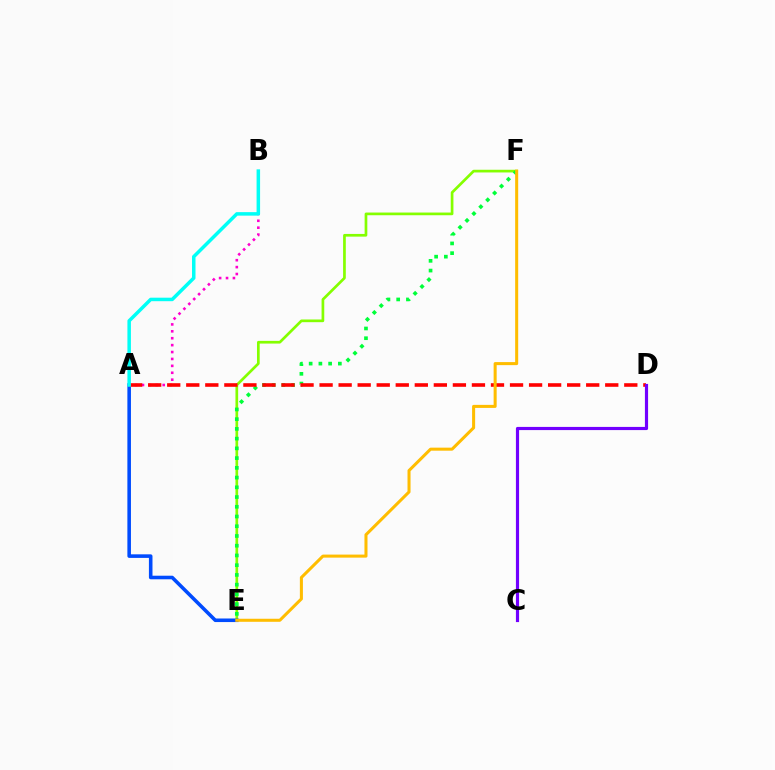{('E', 'F'): [{'color': '#84ff00', 'line_style': 'solid', 'thickness': 1.94}, {'color': '#00ff39', 'line_style': 'dotted', 'thickness': 2.65}, {'color': '#ffbd00', 'line_style': 'solid', 'thickness': 2.19}], ('A', 'E'): [{'color': '#004bff', 'line_style': 'solid', 'thickness': 2.57}], ('A', 'B'): [{'color': '#ff00cf', 'line_style': 'dotted', 'thickness': 1.88}, {'color': '#00fff6', 'line_style': 'solid', 'thickness': 2.52}], ('A', 'D'): [{'color': '#ff0000', 'line_style': 'dashed', 'thickness': 2.59}], ('C', 'D'): [{'color': '#7200ff', 'line_style': 'solid', 'thickness': 2.29}]}